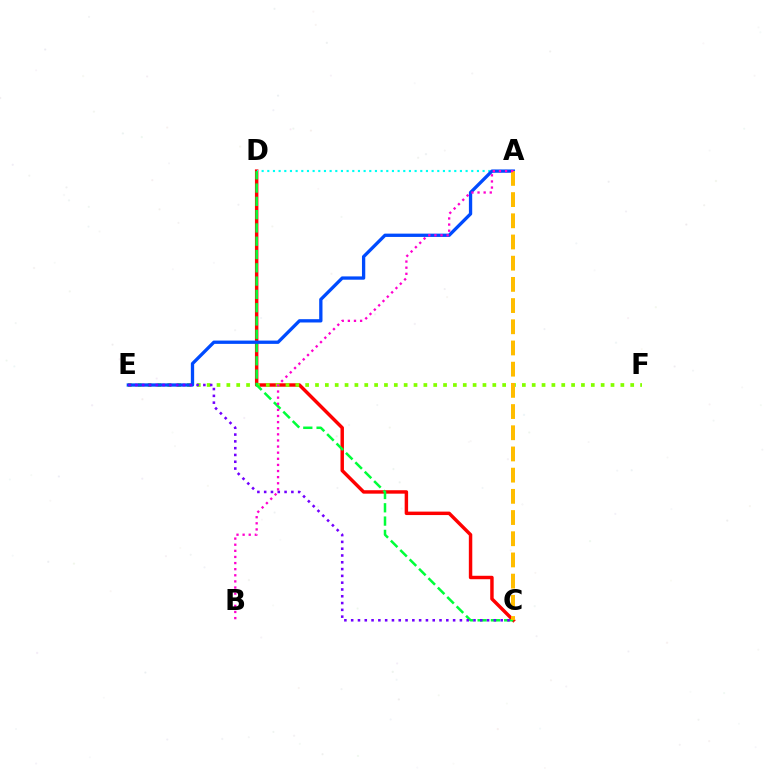{('C', 'D'): [{'color': '#ff0000', 'line_style': 'solid', 'thickness': 2.48}, {'color': '#00ff39', 'line_style': 'dashed', 'thickness': 1.81}], ('A', 'D'): [{'color': '#00fff6', 'line_style': 'dotted', 'thickness': 1.54}], ('E', 'F'): [{'color': '#84ff00', 'line_style': 'dotted', 'thickness': 2.68}], ('A', 'E'): [{'color': '#004bff', 'line_style': 'solid', 'thickness': 2.38}], ('A', 'C'): [{'color': '#ffbd00', 'line_style': 'dashed', 'thickness': 2.88}], ('C', 'E'): [{'color': '#7200ff', 'line_style': 'dotted', 'thickness': 1.85}], ('A', 'B'): [{'color': '#ff00cf', 'line_style': 'dotted', 'thickness': 1.66}]}